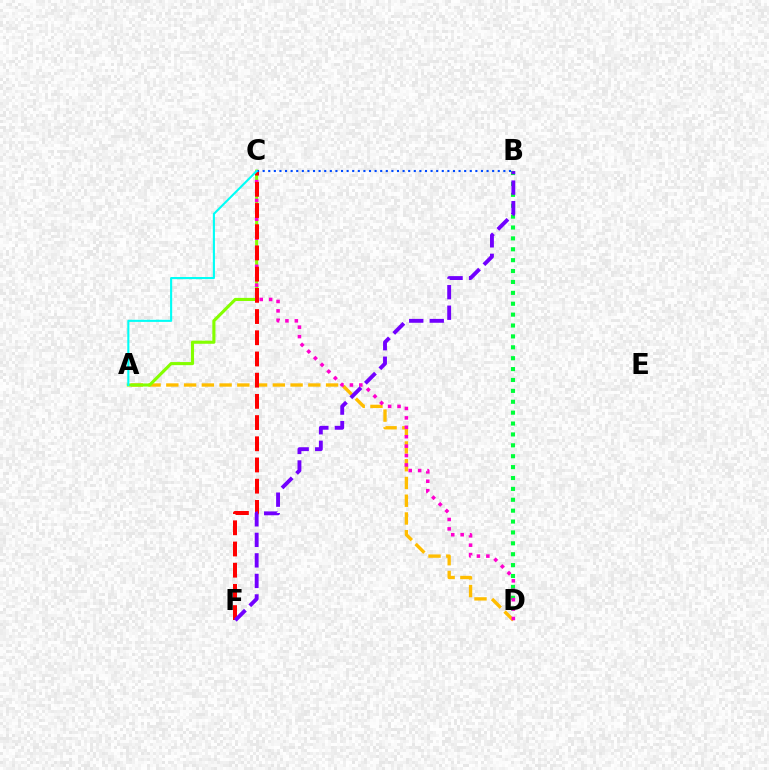{('B', 'D'): [{'color': '#00ff39', 'line_style': 'dotted', 'thickness': 2.96}], ('A', 'D'): [{'color': '#ffbd00', 'line_style': 'dashed', 'thickness': 2.41}], ('A', 'C'): [{'color': '#84ff00', 'line_style': 'solid', 'thickness': 2.23}, {'color': '#00fff6', 'line_style': 'solid', 'thickness': 1.52}], ('C', 'D'): [{'color': '#ff00cf', 'line_style': 'dotted', 'thickness': 2.56}], ('C', 'F'): [{'color': '#ff0000', 'line_style': 'dashed', 'thickness': 2.88}], ('B', 'C'): [{'color': '#004bff', 'line_style': 'dotted', 'thickness': 1.52}], ('B', 'F'): [{'color': '#7200ff', 'line_style': 'dashed', 'thickness': 2.79}]}